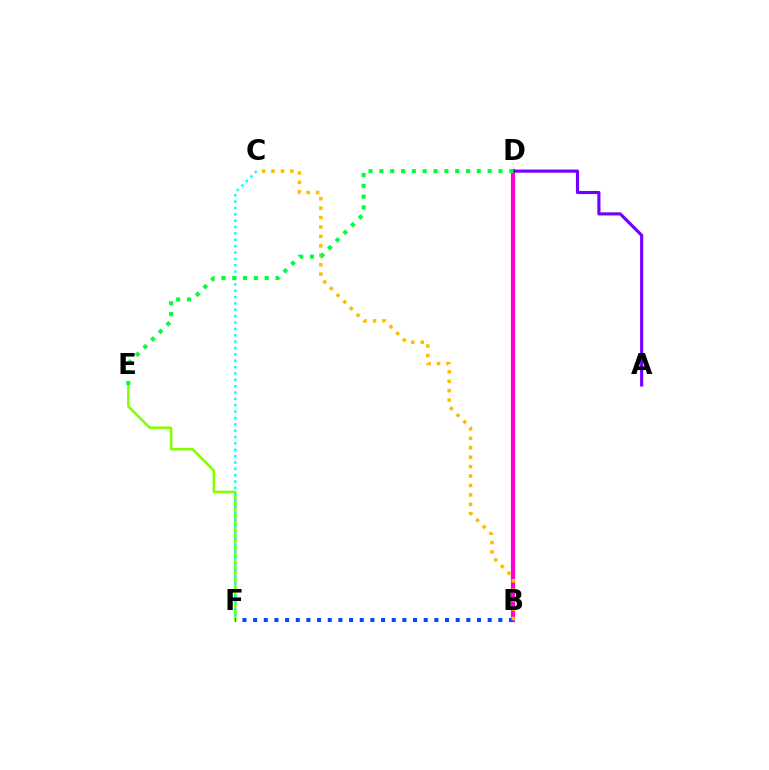{('B', 'D'): [{'color': '#ff0000', 'line_style': 'dashed', 'thickness': 1.82}, {'color': '#ff00cf', 'line_style': 'solid', 'thickness': 3.0}], ('E', 'F'): [{'color': '#84ff00', 'line_style': 'solid', 'thickness': 1.84}], ('C', 'F'): [{'color': '#00fff6', 'line_style': 'dotted', 'thickness': 1.73}], ('B', 'F'): [{'color': '#004bff', 'line_style': 'dotted', 'thickness': 2.9}], ('B', 'C'): [{'color': '#ffbd00', 'line_style': 'dotted', 'thickness': 2.56}], ('A', 'D'): [{'color': '#7200ff', 'line_style': 'solid', 'thickness': 2.26}], ('D', 'E'): [{'color': '#00ff39', 'line_style': 'dotted', 'thickness': 2.94}]}